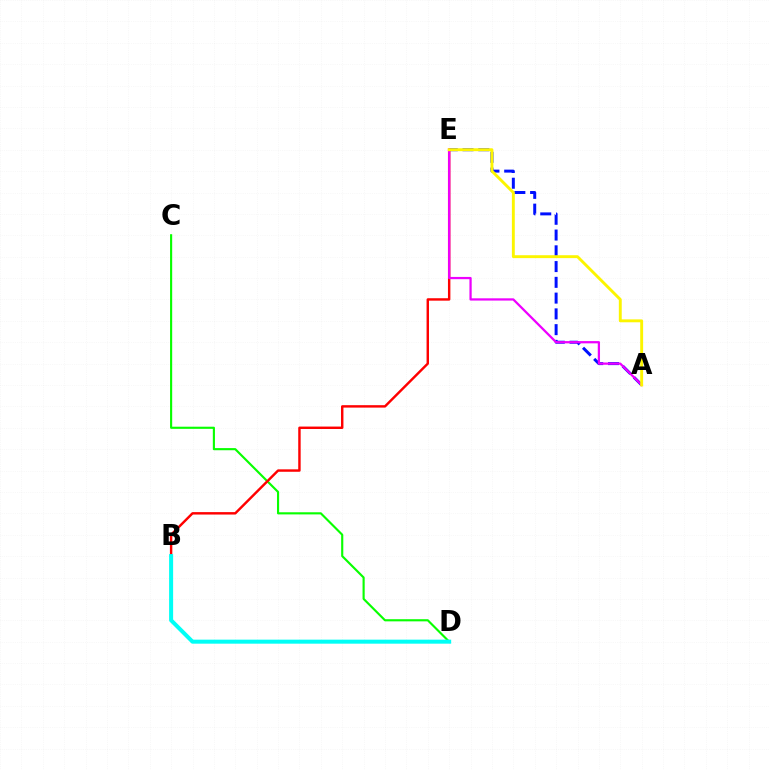{('C', 'D'): [{'color': '#08ff00', 'line_style': 'solid', 'thickness': 1.54}], ('A', 'E'): [{'color': '#0010ff', 'line_style': 'dashed', 'thickness': 2.14}, {'color': '#ee00ff', 'line_style': 'solid', 'thickness': 1.62}, {'color': '#fcf500', 'line_style': 'solid', 'thickness': 2.09}], ('B', 'E'): [{'color': '#ff0000', 'line_style': 'solid', 'thickness': 1.75}], ('B', 'D'): [{'color': '#00fff6', 'line_style': 'solid', 'thickness': 2.89}]}